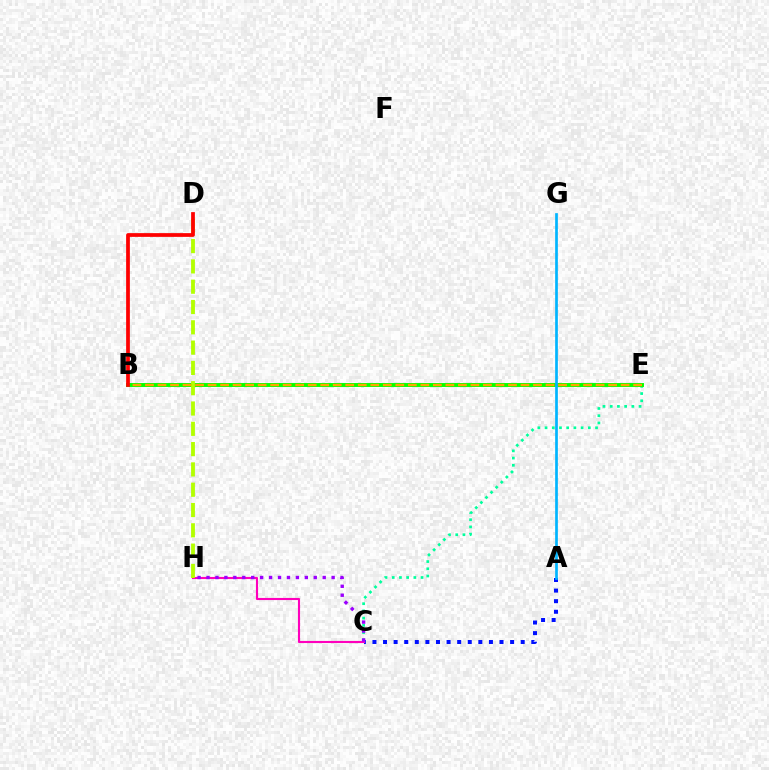{('A', 'C'): [{'color': '#0010ff', 'line_style': 'dotted', 'thickness': 2.88}], ('C', 'E'): [{'color': '#00ff9d', 'line_style': 'dotted', 'thickness': 1.96}], ('B', 'E'): [{'color': '#08ff00', 'line_style': 'solid', 'thickness': 2.83}, {'color': '#ffa500', 'line_style': 'dashed', 'thickness': 1.7}], ('C', 'H'): [{'color': '#ff00bd', 'line_style': 'solid', 'thickness': 1.52}, {'color': '#9b00ff', 'line_style': 'dotted', 'thickness': 2.43}], ('D', 'H'): [{'color': '#b3ff00', 'line_style': 'dashed', 'thickness': 2.76}], ('B', 'D'): [{'color': '#ff0000', 'line_style': 'solid', 'thickness': 2.7}], ('A', 'G'): [{'color': '#00b5ff', 'line_style': 'solid', 'thickness': 1.94}]}